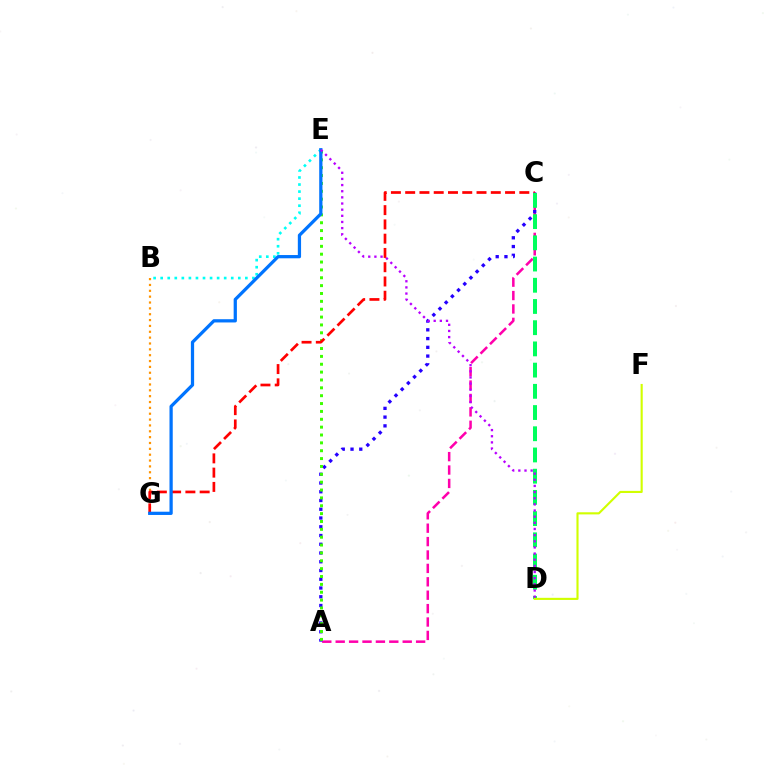{('A', 'C'): [{'color': '#ff00ac', 'line_style': 'dashed', 'thickness': 1.82}, {'color': '#2500ff', 'line_style': 'dotted', 'thickness': 2.38}], ('A', 'E'): [{'color': '#3dff00', 'line_style': 'dotted', 'thickness': 2.14}], ('B', 'G'): [{'color': '#ff9400', 'line_style': 'dotted', 'thickness': 1.59}], ('B', 'E'): [{'color': '#00fff6', 'line_style': 'dotted', 'thickness': 1.92}], ('C', 'G'): [{'color': '#ff0000', 'line_style': 'dashed', 'thickness': 1.94}], ('C', 'D'): [{'color': '#00ff5c', 'line_style': 'dashed', 'thickness': 2.88}], ('E', 'G'): [{'color': '#0074ff', 'line_style': 'solid', 'thickness': 2.34}], ('D', 'F'): [{'color': '#d1ff00', 'line_style': 'solid', 'thickness': 1.53}], ('D', 'E'): [{'color': '#b900ff', 'line_style': 'dotted', 'thickness': 1.67}]}